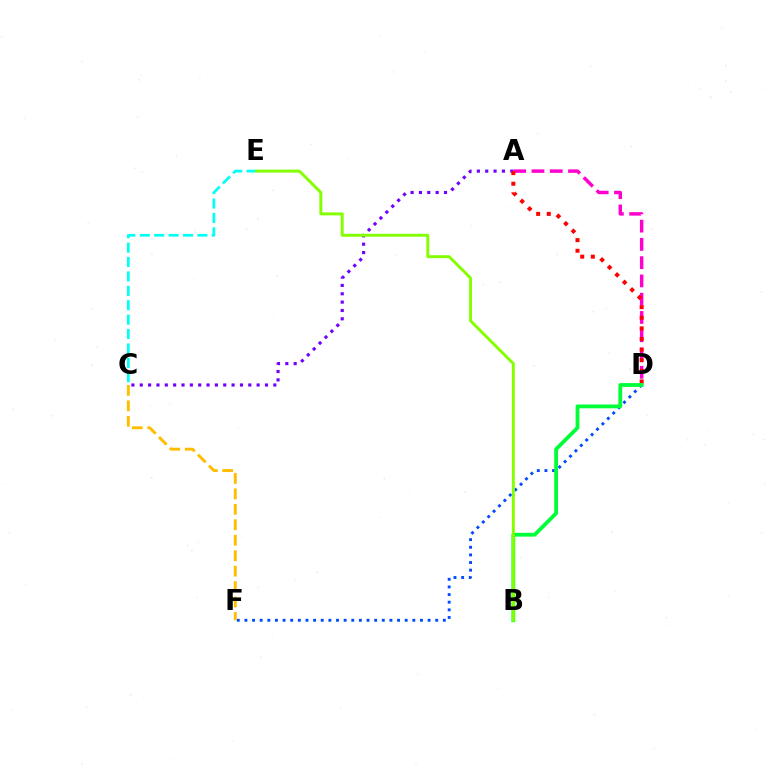{('A', 'C'): [{'color': '#7200ff', 'line_style': 'dotted', 'thickness': 2.27}], ('A', 'D'): [{'color': '#ff00cf', 'line_style': 'dashed', 'thickness': 2.48}, {'color': '#ff0000', 'line_style': 'dotted', 'thickness': 2.88}], ('D', 'F'): [{'color': '#004bff', 'line_style': 'dotted', 'thickness': 2.07}], ('C', 'E'): [{'color': '#00fff6', 'line_style': 'dashed', 'thickness': 1.96}], ('B', 'D'): [{'color': '#00ff39', 'line_style': 'solid', 'thickness': 2.73}], ('C', 'F'): [{'color': '#ffbd00', 'line_style': 'dashed', 'thickness': 2.1}], ('B', 'E'): [{'color': '#84ff00', 'line_style': 'solid', 'thickness': 2.11}]}